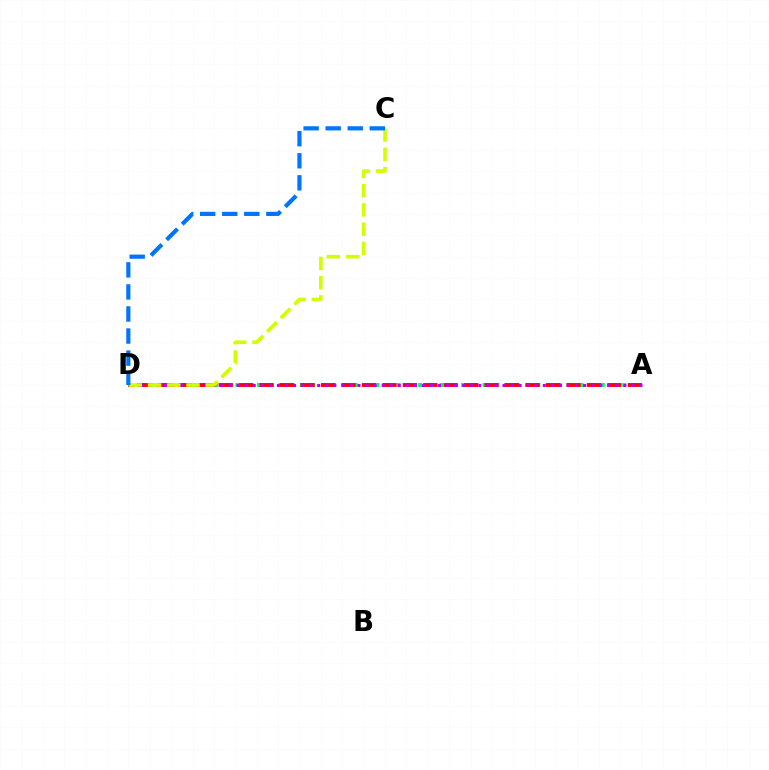{('A', 'D'): [{'color': '#00ff5c', 'line_style': 'dotted', 'thickness': 2.92}, {'color': '#ff0000', 'line_style': 'dashed', 'thickness': 2.78}, {'color': '#b900ff', 'line_style': 'dotted', 'thickness': 2.19}], ('C', 'D'): [{'color': '#d1ff00', 'line_style': 'dashed', 'thickness': 2.62}, {'color': '#0074ff', 'line_style': 'dashed', 'thickness': 3.0}]}